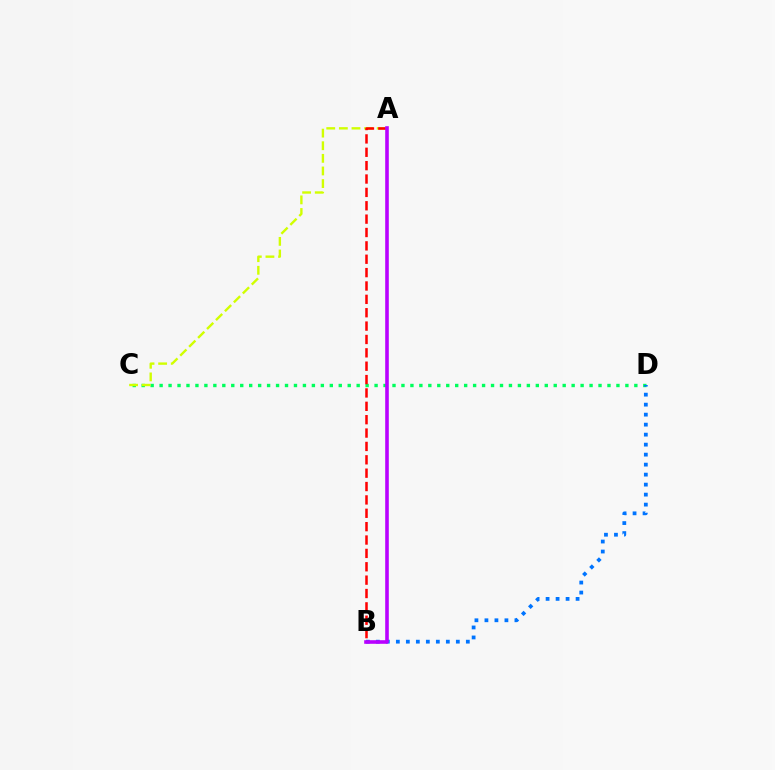{('C', 'D'): [{'color': '#00ff5c', 'line_style': 'dotted', 'thickness': 2.43}], ('B', 'D'): [{'color': '#0074ff', 'line_style': 'dotted', 'thickness': 2.72}], ('A', 'C'): [{'color': '#d1ff00', 'line_style': 'dashed', 'thickness': 1.71}], ('A', 'B'): [{'color': '#ff0000', 'line_style': 'dashed', 'thickness': 1.82}, {'color': '#b900ff', 'line_style': 'solid', 'thickness': 2.59}]}